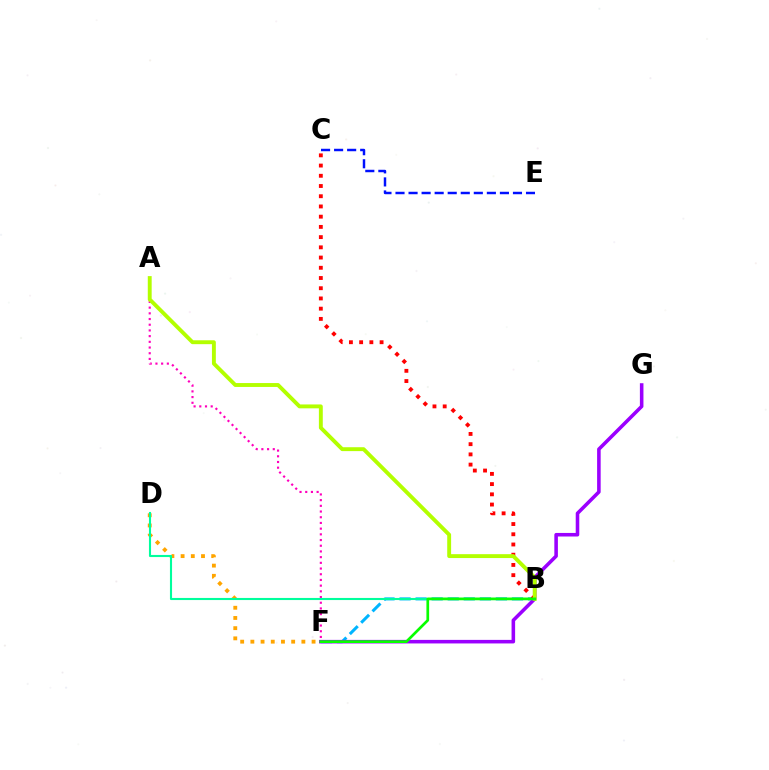{('B', 'F'): [{'color': '#00b5ff', 'line_style': 'dashed', 'thickness': 2.18}, {'color': '#08ff00', 'line_style': 'solid', 'thickness': 1.95}], ('A', 'F'): [{'color': '#ff00bd', 'line_style': 'dotted', 'thickness': 1.55}], ('F', 'G'): [{'color': '#9b00ff', 'line_style': 'solid', 'thickness': 2.56}], ('D', 'F'): [{'color': '#ffa500', 'line_style': 'dotted', 'thickness': 2.77}], ('B', 'C'): [{'color': '#ff0000', 'line_style': 'dotted', 'thickness': 2.78}], ('A', 'B'): [{'color': '#b3ff00', 'line_style': 'solid', 'thickness': 2.8}], ('C', 'E'): [{'color': '#0010ff', 'line_style': 'dashed', 'thickness': 1.77}], ('B', 'D'): [{'color': '#00ff9d', 'line_style': 'solid', 'thickness': 1.52}]}